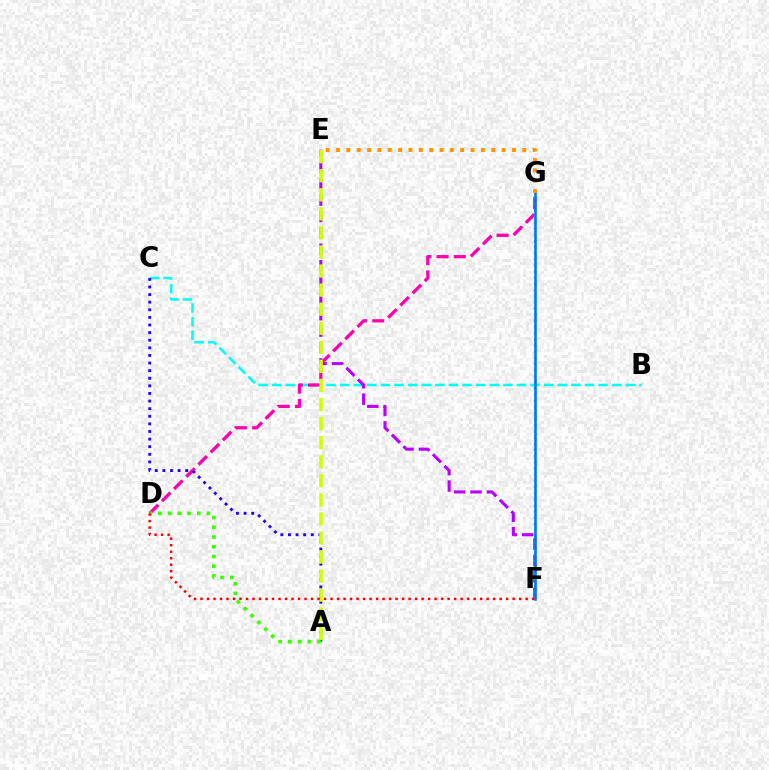{('B', 'C'): [{'color': '#00fff6', 'line_style': 'dashed', 'thickness': 1.85}], ('E', 'F'): [{'color': '#b900ff', 'line_style': 'dashed', 'thickness': 2.22}], ('D', 'G'): [{'color': '#ff00ac', 'line_style': 'dashed', 'thickness': 2.34}], ('F', 'G'): [{'color': '#00ff5c', 'line_style': 'dotted', 'thickness': 1.67}, {'color': '#0074ff', 'line_style': 'solid', 'thickness': 1.87}], ('A', 'C'): [{'color': '#2500ff', 'line_style': 'dotted', 'thickness': 2.07}], ('A', 'D'): [{'color': '#3dff00', 'line_style': 'dotted', 'thickness': 2.64}], ('A', 'E'): [{'color': '#d1ff00', 'line_style': 'dashed', 'thickness': 2.59}], ('E', 'G'): [{'color': '#ff9400', 'line_style': 'dotted', 'thickness': 2.81}], ('D', 'F'): [{'color': '#ff0000', 'line_style': 'dotted', 'thickness': 1.77}]}